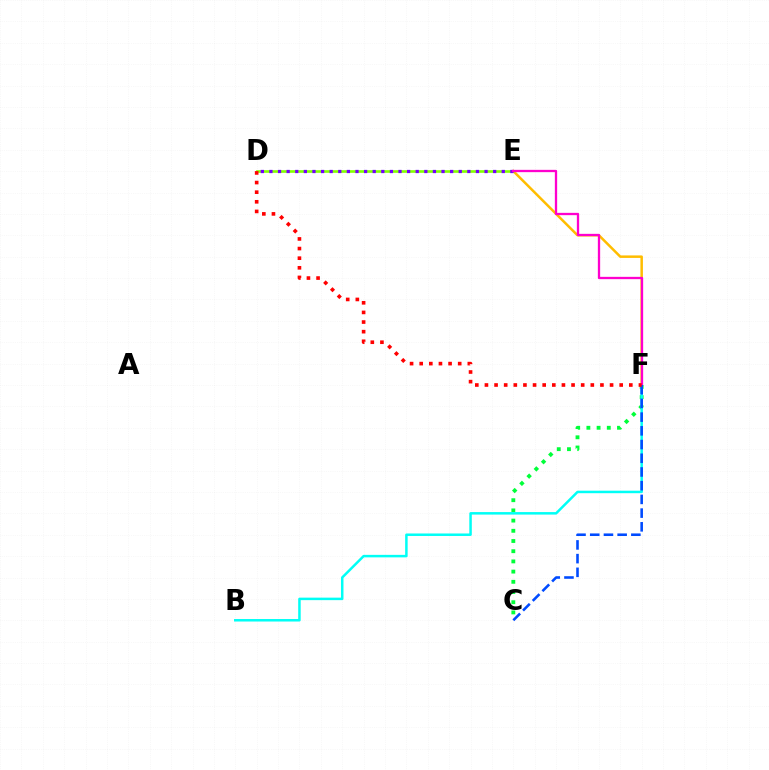{('E', 'F'): [{'color': '#ffbd00', 'line_style': 'solid', 'thickness': 1.8}, {'color': '#ff00cf', 'line_style': 'solid', 'thickness': 1.66}], ('D', 'E'): [{'color': '#84ff00', 'line_style': 'solid', 'thickness': 1.91}, {'color': '#7200ff', 'line_style': 'dotted', 'thickness': 2.34}], ('C', 'F'): [{'color': '#00ff39', 'line_style': 'dotted', 'thickness': 2.77}, {'color': '#004bff', 'line_style': 'dashed', 'thickness': 1.86}], ('B', 'F'): [{'color': '#00fff6', 'line_style': 'solid', 'thickness': 1.8}], ('D', 'F'): [{'color': '#ff0000', 'line_style': 'dotted', 'thickness': 2.62}]}